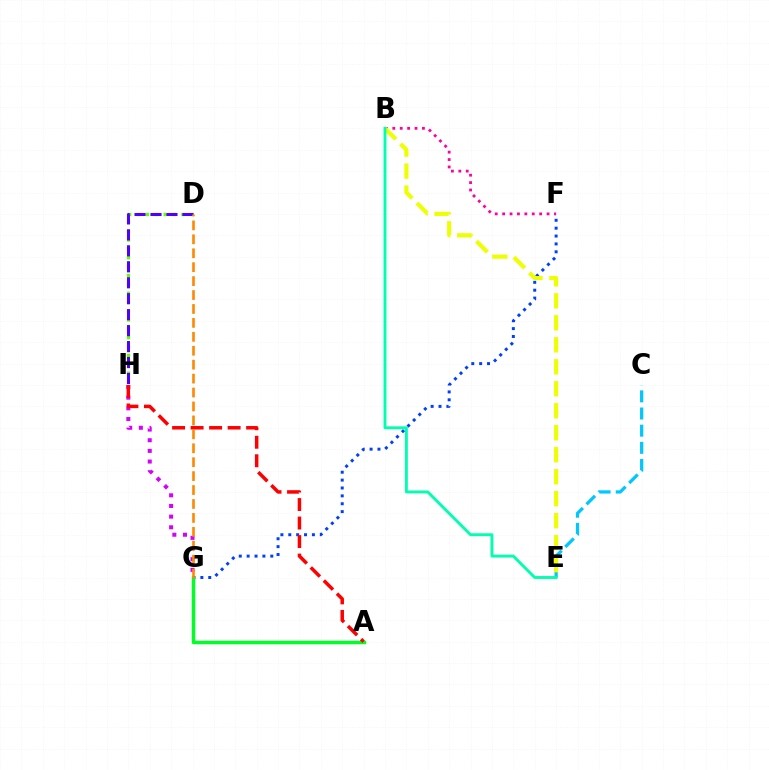{('C', 'E'): [{'color': '#00c7ff', 'line_style': 'dashed', 'thickness': 2.33}], ('F', 'G'): [{'color': '#003fff', 'line_style': 'dotted', 'thickness': 2.14}], ('D', 'H'): [{'color': '#66ff00', 'line_style': 'dotted', 'thickness': 2.41}, {'color': '#4f00ff', 'line_style': 'dashed', 'thickness': 2.17}], ('A', 'G'): [{'color': '#00ff27', 'line_style': 'solid', 'thickness': 2.5}], ('B', 'F'): [{'color': '#ff00a0', 'line_style': 'dotted', 'thickness': 2.01}], ('B', 'E'): [{'color': '#eeff00', 'line_style': 'dashed', 'thickness': 2.99}, {'color': '#00ffaf', 'line_style': 'solid', 'thickness': 2.08}], ('G', 'H'): [{'color': '#d600ff', 'line_style': 'dotted', 'thickness': 2.9}], ('A', 'H'): [{'color': '#ff0000', 'line_style': 'dashed', 'thickness': 2.51}], ('D', 'G'): [{'color': '#ff8800', 'line_style': 'dashed', 'thickness': 1.89}]}